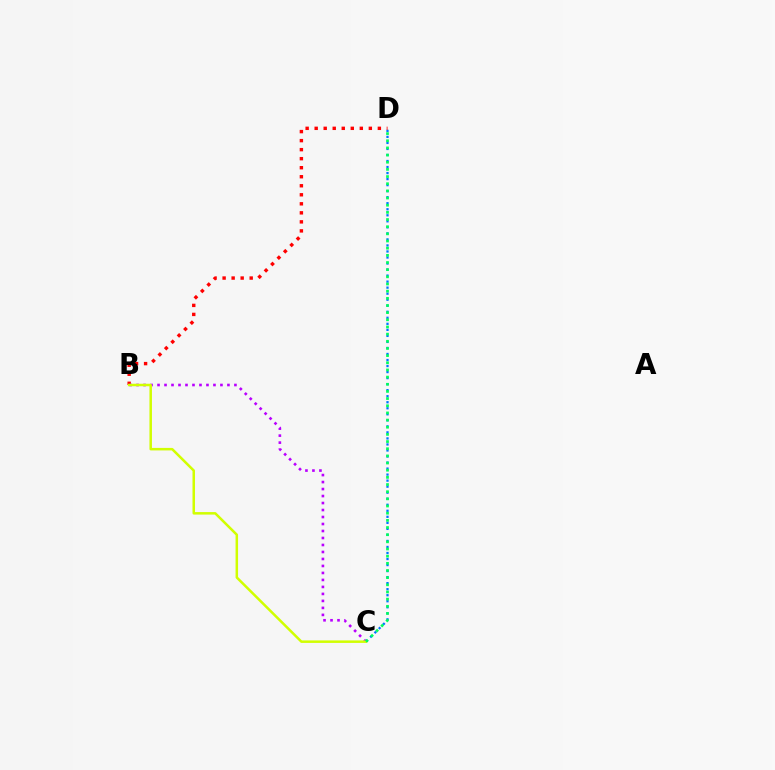{('C', 'D'): [{'color': '#0074ff', 'line_style': 'dotted', 'thickness': 1.64}, {'color': '#00ff5c', 'line_style': 'dotted', 'thickness': 1.95}], ('B', 'D'): [{'color': '#ff0000', 'line_style': 'dotted', 'thickness': 2.45}], ('B', 'C'): [{'color': '#b900ff', 'line_style': 'dotted', 'thickness': 1.9}, {'color': '#d1ff00', 'line_style': 'solid', 'thickness': 1.81}]}